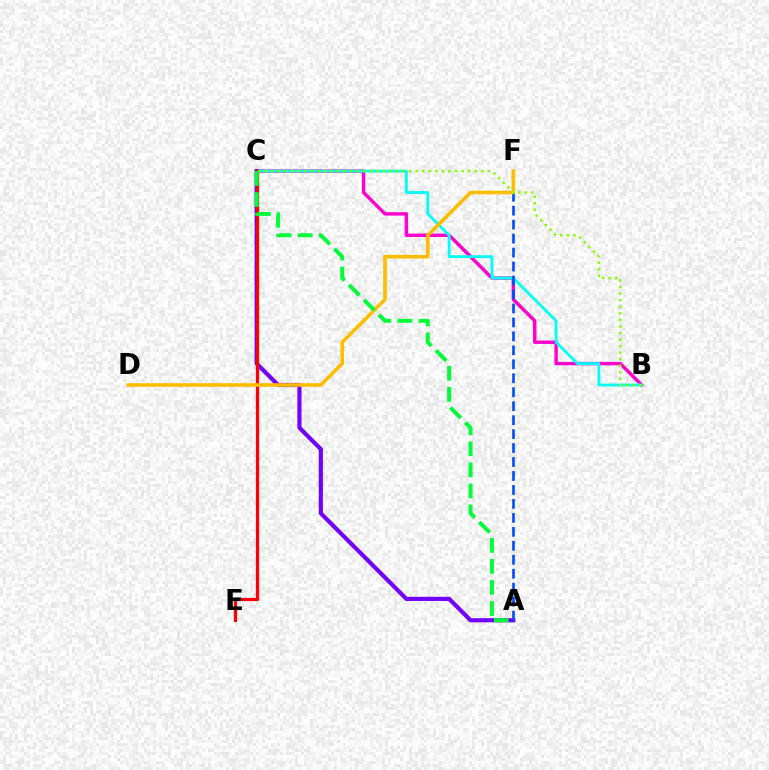{('B', 'C'): [{'color': '#ff00cf', 'line_style': 'solid', 'thickness': 2.45}, {'color': '#00fff6', 'line_style': 'solid', 'thickness': 2.03}, {'color': '#84ff00', 'line_style': 'dotted', 'thickness': 1.78}], ('A', 'C'): [{'color': '#7200ff', 'line_style': 'solid', 'thickness': 2.99}, {'color': '#00ff39', 'line_style': 'dashed', 'thickness': 2.86}], ('C', 'E'): [{'color': '#ff0000', 'line_style': 'solid', 'thickness': 2.33}], ('A', 'F'): [{'color': '#004bff', 'line_style': 'dashed', 'thickness': 1.9}], ('D', 'F'): [{'color': '#ffbd00', 'line_style': 'solid', 'thickness': 2.58}]}